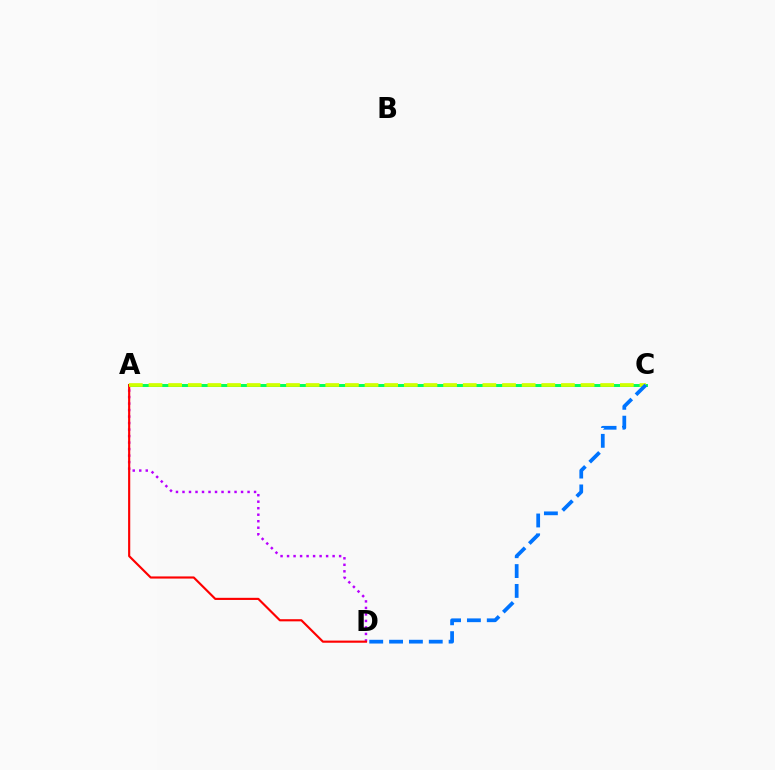{('A', 'C'): [{'color': '#00ff5c', 'line_style': 'solid', 'thickness': 2.13}, {'color': '#d1ff00', 'line_style': 'dashed', 'thickness': 2.67}], ('A', 'D'): [{'color': '#b900ff', 'line_style': 'dotted', 'thickness': 1.77}, {'color': '#ff0000', 'line_style': 'solid', 'thickness': 1.55}], ('C', 'D'): [{'color': '#0074ff', 'line_style': 'dashed', 'thickness': 2.7}]}